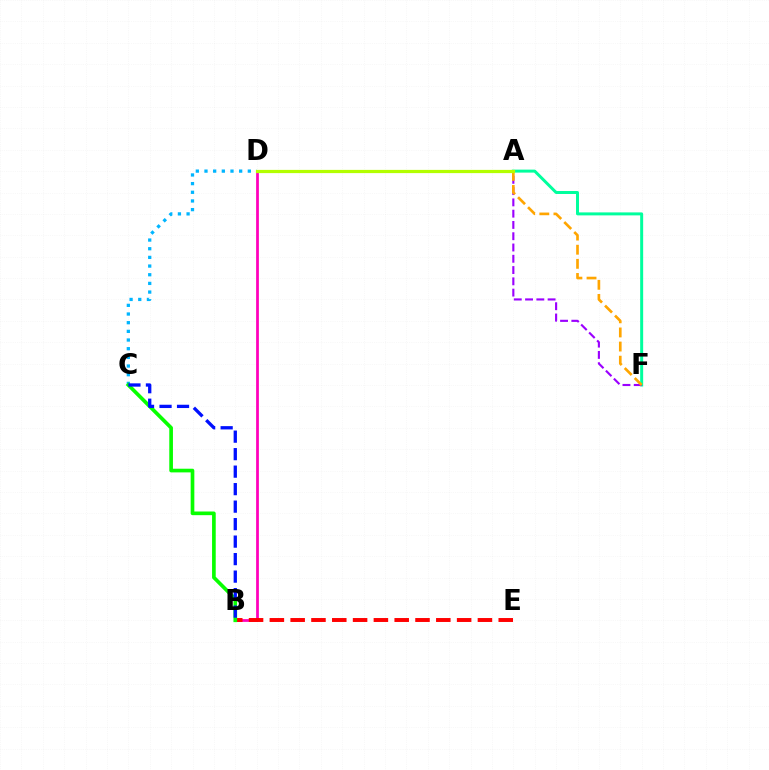{('B', 'D'): [{'color': '#ff00bd', 'line_style': 'solid', 'thickness': 1.98}], ('A', 'F'): [{'color': '#00ff9d', 'line_style': 'solid', 'thickness': 2.14}, {'color': '#9b00ff', 'line_style': 'dashed', 'thickness': 1.53}, {'color': '#ffa500', 'line_style': 'dashed', 'thickness': 1.92}], ('B', 'E'): [{'color': '#ff0000', 'line_style': 'dashed', 'thickness': 2.83}], ('C', 'D'): [{'color': '#00b5ff', 'line_style': 'dotted', 'thickness': 2.36}], ('A', 'D'): [{'color': '#b3ff00', 'line_style': 'solid', 'thickness': 2.32}], ('B', 'C'): [{'color': '#08ff00', 'line_style': 'solid', 'thickness': 2.64}, {'color': '#0010ff', 'line_style': 'dashed', 'thickness': 2.38}]}